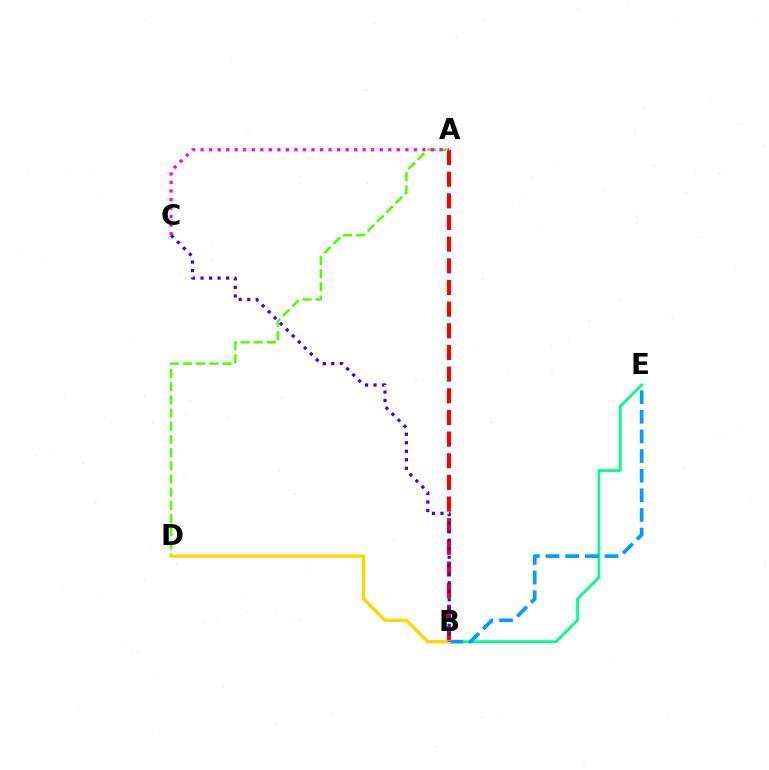{('A', 'B'): [{'color': '#ff0000', 'line_style': 'dashed', 'thickness': 2.94}], ('A', 'D'): [{'color': '#4fff00', 'line_style': 'dashed', 'thickness': 1.79}], ('B', 'E'): [{'color': '#00ff86', 'line_style': 'solid', 'thickness': 1.99}, {'color': '#009eff', 'line_style': 'dashed', 'thickness': 2.67}], ('B', 'D'): [{'color': '#ffd500', 'line_style': 'solid', 'thickness': 2.38}], ('A', 'C'): [{'color': '#ff00ed', 'line_style': 'dotted', 'thickness': 2.32}], ('B', 'C'): [{'color': '#3700ff', 'line_style': 'dotted', 'thickness': 2.31}]}